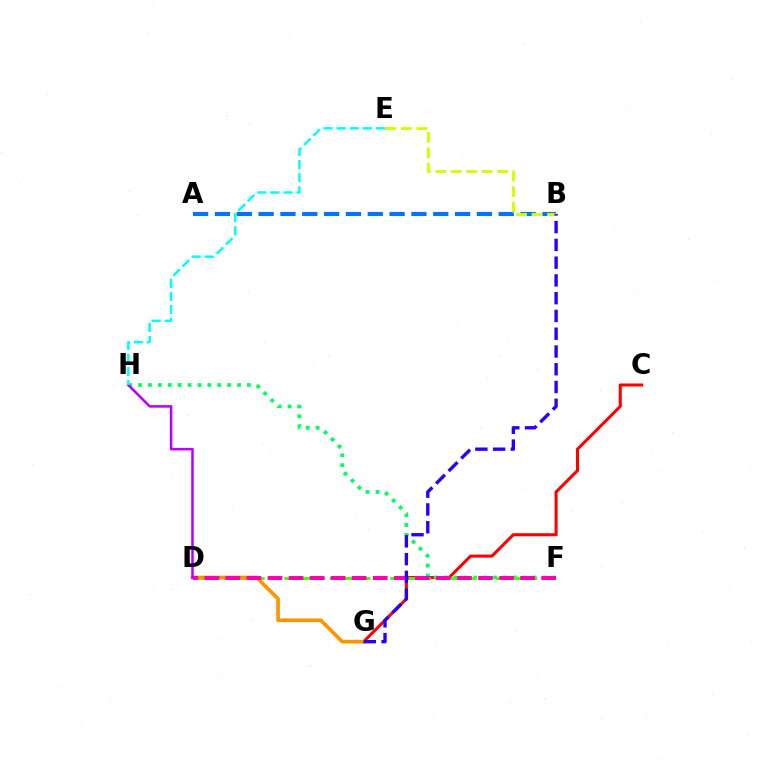{('C', 'G'): [{'color': '#ff0000', 'line_style': 'solid', 'thickness': 2.19}], ('A', 'B'): [{'color': '#0074ff', 'line_style': 'dashed', 'thickness': 2.97}], ('B', 'E'): [{'color': '#d1ff00', 'line_style': 'dashed', 'thickness': 2.1}], ('F', 'H'): [{'color': '#00ff5c', 'line_style': 'dotted', 'thickness': 2.69}], ('D', 'F'): [{'color': '#3dff00', 'line_style': 'dashed', 'thickness': 2.06}, {'color': '#ff00ac', 'line_style': 'dashed', 'thickness': 2.86}], ('D', 'G'): [{'color': '#ff9400', 'line_style': 'solid', 'thickness': 2.65}], ('D', 'H'): [{'color': '#b900ff', 'line_style': 'solid', 'thickness': 1.82}], ('E', 'H'): [{'color': '#00fff6', 'line_style': 'dashed', 'thickness': 1.78}], ('B', 'G'): [{'color': '#2500ff', 'line_style': 'dashed', 'thickness': 2.41}]}